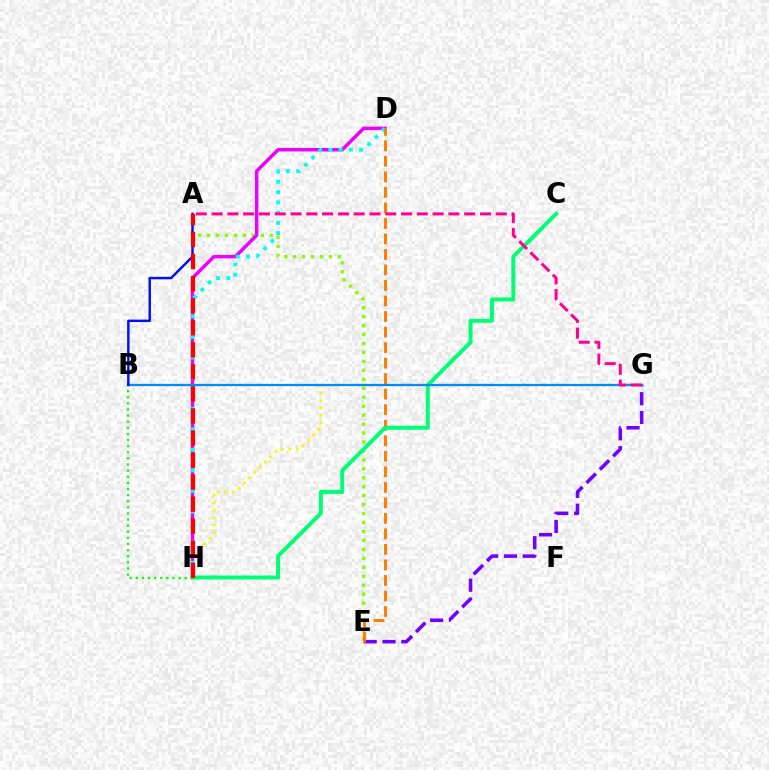{('E', 'G'): [{'color': '#7200ff', 'line_style': 'dashed', 'thickness': 2.56}], ('A', 'E'): [{'color': '#84ff00', 'line_style': 'dotted', 'thickness': 2.43}], ('G', 'H'): [{'color': '#fcf500', 'line_style': 'dotted', 'thickness': 2.03}], ('D', 'H'): [{'color': '#ee00ff', 'line_style': 'solid', 'thickness': 2.5}, {'color': '#00fff6', 'line_style': 'dotted', 'thickness': 2.79}], ('D', 'E'): [{'color': '#ff7c00', 'line_style': 'dashed', 'thickness': 2.11}], ('B', 'H'): [{'color': '#08ff00', 'line_style': 'dotted', 'thickness': 1.66}], ('C', 'H'): [{'color': '#00ff74', 'line_style': 'solid', 'thickness': 2.86}], ('B', 'G'): [{'color': '#008cff', 'line_style': 'solid', 'thickness': 1.61}], ('A', 'B'): [{'color': '#0010ff', 'line_style': 'solid', 'thickness': 1.77}], ('A', 'H'): [{'color': '#ff0000', 'line_style': 'dashed', 'thickness': 3.0}], ('A', 'G'): [{'color': '#ff0094', 'line_style': 'dashed', 'thickness': 2.14}]}